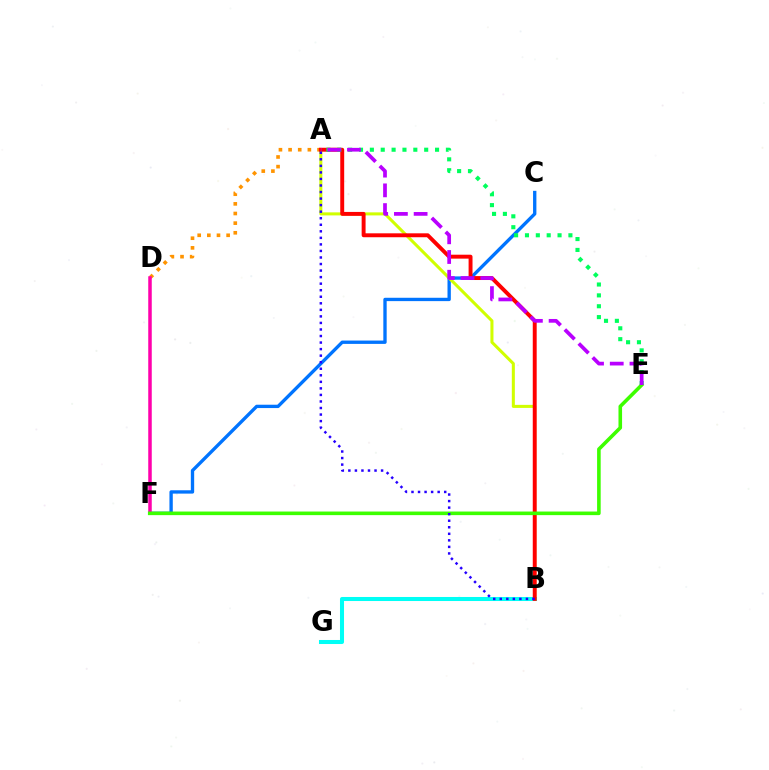{('B', 'G'): [{'color': '#00fff6', 'line_style': 'solid', 'thickness': 2.91}], ('A', 'D'): [{'color': '#ff9400', 'line_style': 'dotted', 'thickness': 2.62}], ('C', 'F'): [{'color': '#0074ff', 'line_style': 'solid', 'thickness': 2.41}], ('A', 'B'): [{'color': '#d1ff00', 'line_style': 'solid', 'thickness': 2.19}, {'color': '#ff0000', 'line_style': 'solid', 'thickness': 2.82}, {'color': '#2500ff', 'line_style': 'dotted', 'thickness': 1.78}], ('A', 'E'): [{'color': '#00ff5c', 'line_style': 'dotted', 'thickness': 2.95}, {'color': '#b900ff', 'line_style': 'dashed', 'thickness': 2.68}], ('D', 'F'): [{'color': '#ff00ac', 'line_style': 'solid', 'thickness': 2.52}], ('E', 'F'): [{'color': '#3dff00', 'line_style': 'solid', 'thickness': 2.59}]}